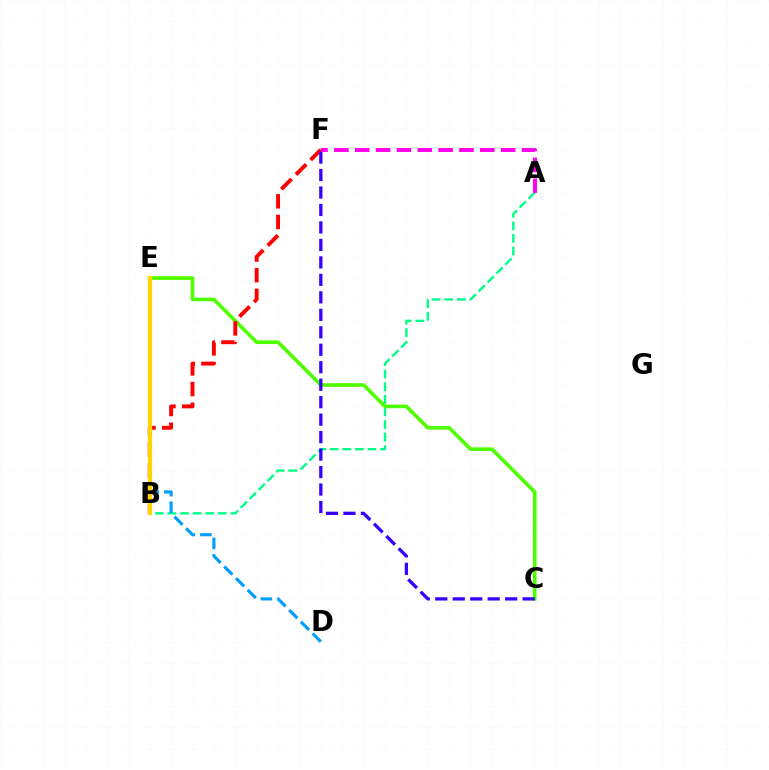{('A', 'B'): [{'color': '#00ff86', 'line_style': 'dashed', 'thickness': 1.71}], ('D', 'E'): [{'color': '#009eff', 'line_style': 'dashed', 'thickness': 2.25}], ('C', 'E'): [{'color': '#4fff00', 'line_style': 'solid', 'thickness': 2.62}], ('B', 'F'): [{'color': '#ff0000', 'line_style': 'dashed', 'thickness': 2.81}], ('C', 'F'): [{'color': '#3700ff', 'line_style': 'dashed', 'thickness': 2.37}], ('B', 'E'): [{'color': '#ffd500', 'line_style': 'solid', 'thickness': 2.98}], ('A', 'F'): [{'color': '#ff00ed', 'line_style': 'dashed', 'thickness': 2.83}]}